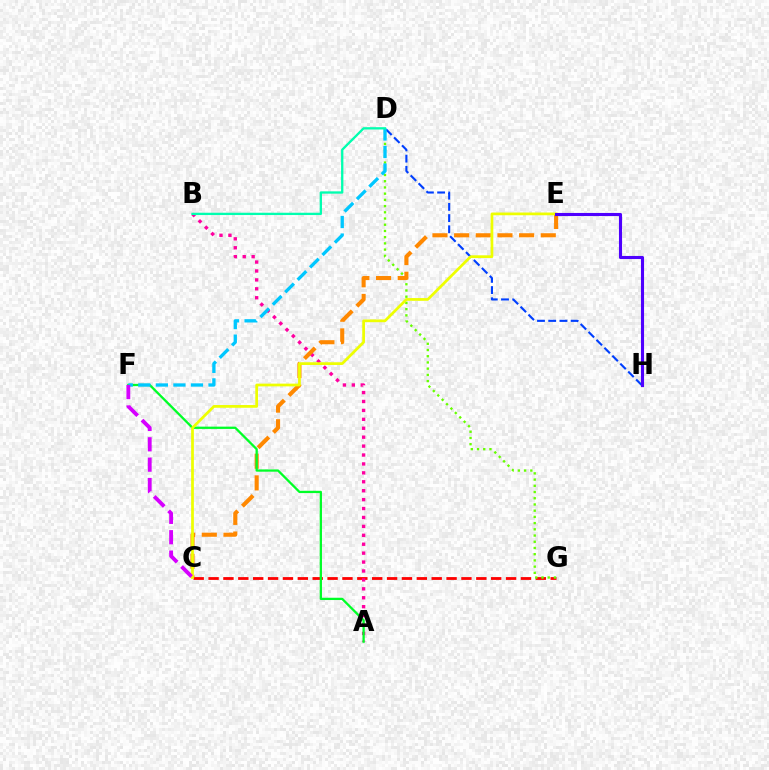{('C', 'G'): [{'color': '#ff0000', 'line_style': 'dashed', 'thickness': 2.02}], ('A', 'B'): [{'color': '#ff00a0', 'line_style': 'dotted', 'thickness': 2.42}], ('D', 'G'): [{'color': '#66ff00', 'line_style': 'dotted', 'thickness': 1.69}], ('D', 'H'): [{'color': '#003fff', 'line_style': 'dashed', 'thickness': 1.52}], ('C', 'E'): [{'color': '#ff8800', 'line_style': 'dashed', 'thickness': 2.94}, {'color': '#eeff00', 'line_style': 'solid', 'thickness': 1.97}], ('A', 'F'): [{'color': '#00ff27', 'line_style': 'solid', 'thickness': 1.64}], ('E', 'H'): [{'color': '#4f00ff', 'line_style': 'solid', 'thickness': 2.23}], ('D', 'F'): [{'color': '#00c7ff', 'line_style': 'dashed', 'thickness': 2.38}], ('C', 'F'): [{'color': '#d600ff', 'line_style': 'dashed', 'thickness': 2.76}], ('B', 'D'): [{'color': '#00ffaf', 'line_style': 'solid', 'thickness': 1.66}]}